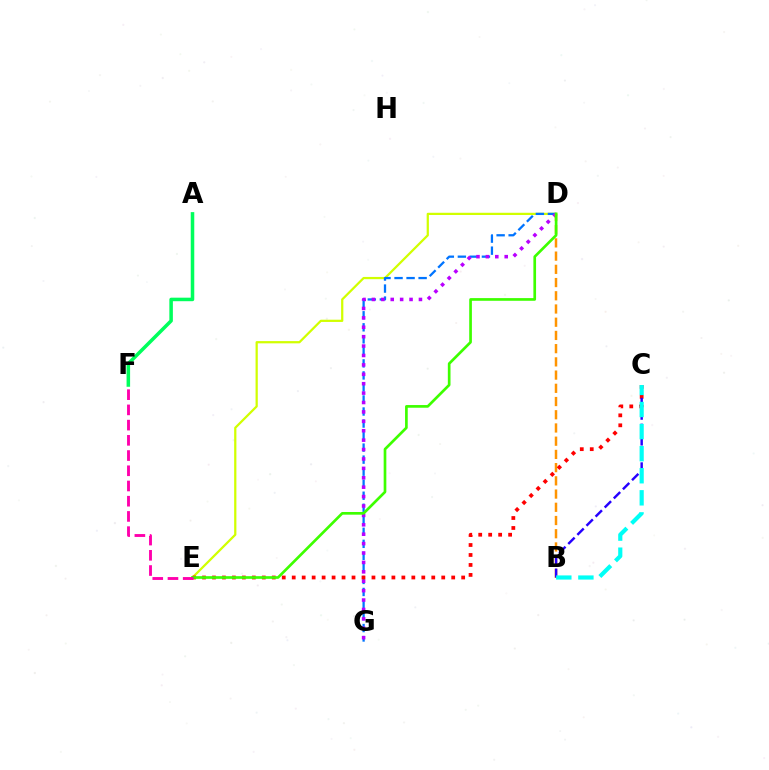{('D', 'E'): [{'color': '#d1ff00', 'line_style': 'solid', 'thickness': 1.61}, {'color': '#3dff00', 'line_style': 'solid', 'thickness': 1.93}], ('D', 'G'): [{'color': '#0074ff', 'line_style': 'dashed', 'thickness': 1.63}, {'color': '#b900ff', 'line_style': 'dotted', 'thickness': 2.56}], ('B', 'D'): [{'color': '#ff9400', 'line_style': 'dashed', 'thickness': 1.8}], ('C', 'E'): [{'color': '#ff0000', 'line_style': 'dotted', 'thickness': 2.71}], ('E', 'F'): [{'color': '#ff00ac', 'line_style': 'dashed', 'thickness': 2.07}], ('A', 'F'): [{'color': '#00ff5c', 'line_style': 'solid', 'thickness': 2.54}], ('B', 'C'): [{'color': '#2500ff', 'line_style': 'dashed', 'thickness': 1.75}, {'color': '#00fff6', 'line_style': 'dashed', 'thickness': 3.0}]}